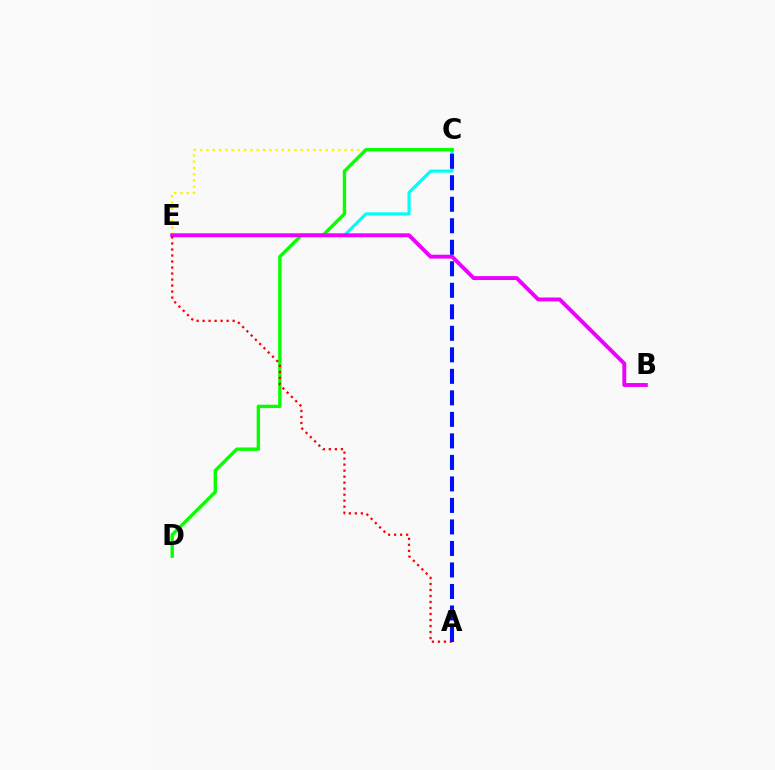{('C', 'E'): [{'color': '#fcf500', 'line_style': 'dotted', 'thickness': 1.71}, {'color': '#00fff6', 'line_style': 'solid', 'thickness': 2.26}], ('C', 'D'): [{'color': '#08ff00', 'line_style': 'solid', 'thickness': 2.43}], ('B', 'E'): [{'color': '#ee00ff', 'line_style': 'solid', 'thickness': 2.8}], ('A', 'E'): [{'color': '#ff0000', 'line_style': 'dotted', 'thickness': 1.63}], ('A', 'C'): [{'color': '#0010ff', 'line_style': 'dashed', 'thickness': 2.92}]}